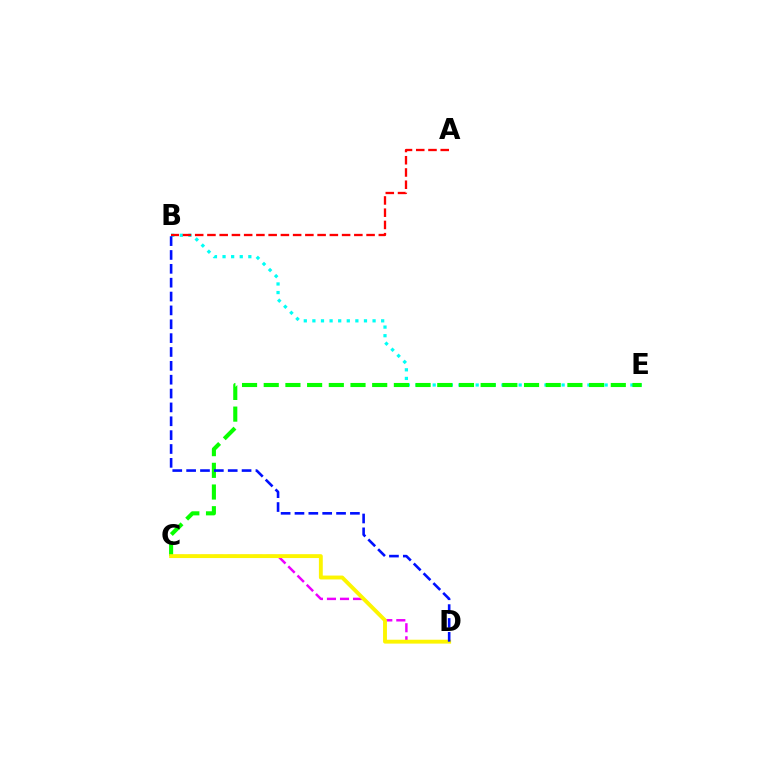{('B', 'E'): [{'color': '#00fff6', 'line_style': 'dotted', 'thickness': 2.34}], ('C', 'E'): [{'color': '#08ff00', 'line_style': 'dashed', 'thickness': 2.95}], ('C', 'D'): [{'color': '#ee00ff', 'line_style': 'dashed', 'thickness': 1.77}, {'color': '#fcf500', 'line_style': 'solid', 'thickness': 2.79}], ('A', 'B'): [{'color': '#ff0000', 'line_style': 'dashed', 'thickness': 1.66}], ('B', 'D'): [{'color': '#0010ff', 'line_style': 'dashed', 'thickness': 1.88}]}